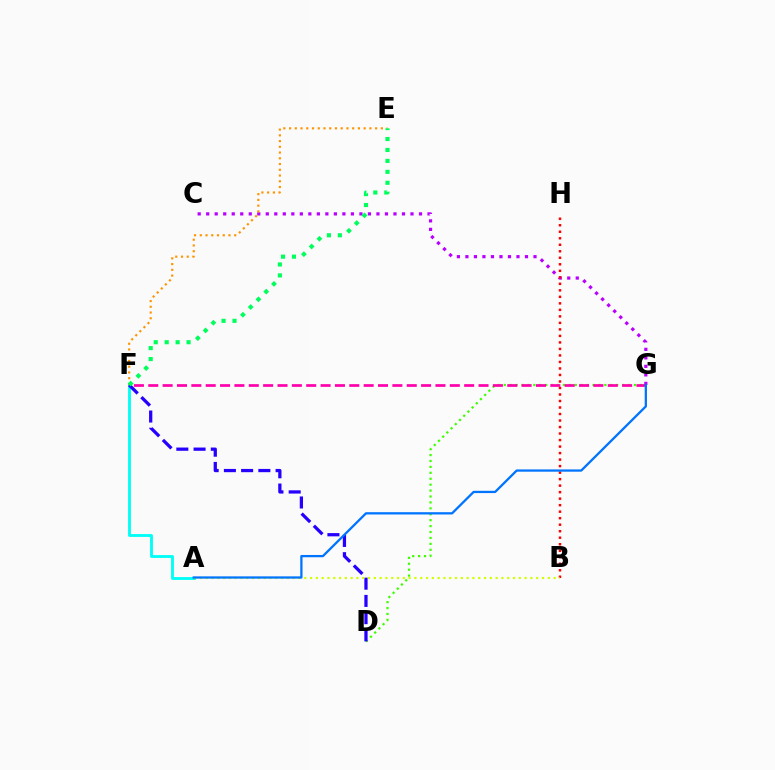{('A', 'F'): [{'color': '#00fff6', 'line_style': 'solid', 'thickness': 2.04}], ('C', 'G'): [{'color': '#b900ff', 'line_style': 'dotted', 'thickness': 2.31}], ('B', 'H'): [{'color': '#ff0000', 'line_style': 'dotted', 'thickness': 1.77}], ('D', 'G'): [{'color': '#3dff00', 'line_style': 'dotted', 'thickness': 1.61}], ('D', 'F'): [{'color': '#2500ff', 'line_style': 'dashed', 'thickness': 2.34}], ('F', 'G'): [{'color': '#ff00ac', 'line_style': 'dashed', 'thickness': 1.95}], ('A', 'B'): [{'color': '#d1ff00', 'line_style': 'dotted', 'thickness': 1.58}], ('E', 'F'): [{'color': '#ff9400', 'line_style': 'dotted', 'thickness': 1.56}, {'color': '#00ff5c', 'line_style': 'dotted', 'thickness': 2.97}], ('A', 'G'): [{'color': '#0074ff', 'line_style': 'solid', 'thickness': 1.64}]}